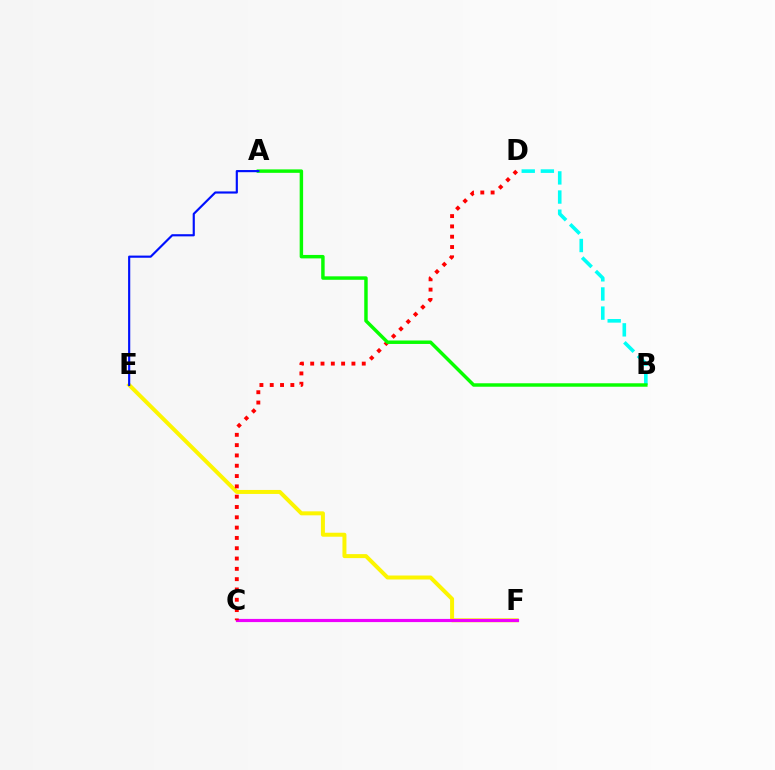{('B', 'D'): [{'color': '#00fff6', 'line_style': 'dashed', 'thickness': 2.6}], ('E', 'F'): [{'color': '#fcf500', 'line_style': 'solid', 'thickness': 2.87}], ('C', 'F'): [{'color': '#ee00ff', 'line_style': 'solid', 'thickness': 2.28}], ('C', 'D'): [{'color': '#ff0000', 'line_style': 'dotted', 'thickness': 2.8}], ('A', 'B'): [{'color': '#08ff00', 'line_style': 'solid', 'thickness': 2.49}], ('A', 'E'): [{'color': '#0010ff', 'line_style': 'solid', 'thickness': 1.55}]}